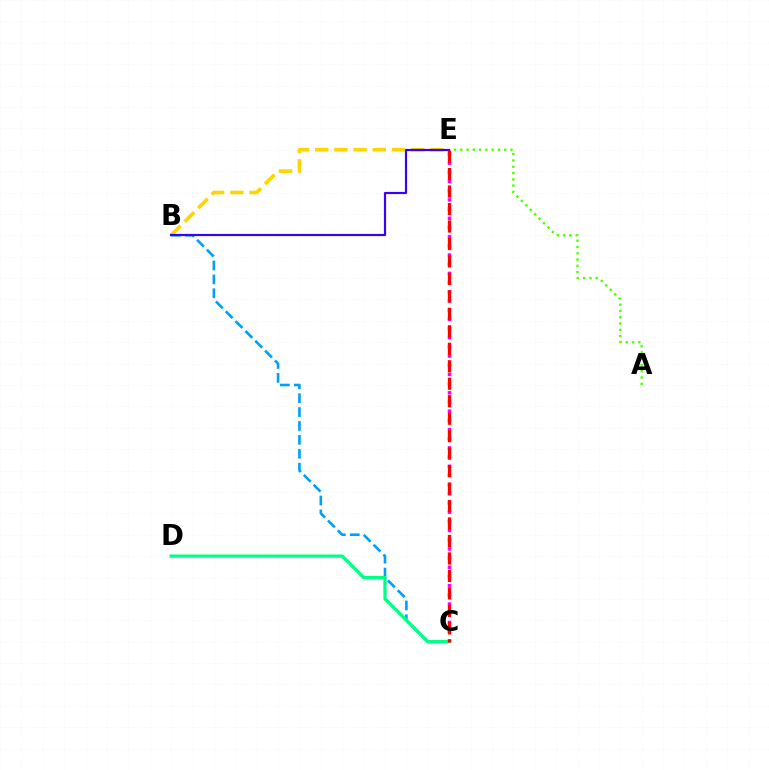{('C', 'E'): [{'color': '#ff00ed', 'line_style': 'dotted', 'thickness': 2.5}, {'color': '#ff0000', 'line_style': 'dashed', 'thickness': 2.37}], ('B', 'E'): [{'color': '#ffd500', 'line_style': 'dashed', 'thickness': 2.61}, {'color': '#3700ff', 'line_style': 'solid', 'thickness': 1.57}], ('A', 'E'): [{'color': '#4fff00', 'line_style': 'dotted', 'thickness': 1.71}], ('B', 'C'): [{'color': '#009eff', 'line_style': 'dashed', 'thickness': 1.89}], ('C', 'D'): [{'color': '#00ff86', 'line_style': 'solid', 'thickness': 2.35}]}